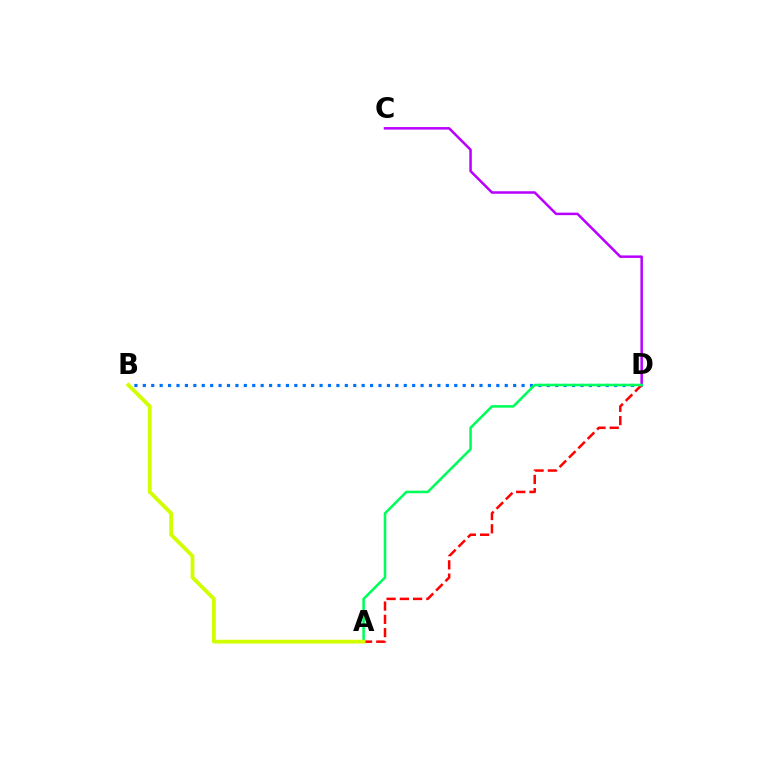{('B', 'D'): [{'color': '#0074ff', 'line_style': 'dotted', 'thickness': 2.29}], ('A', 'D'): [{'color': '#ff0000', 'line_style': 'dashed', 'thickness': 1.8}, {'color': '#00ff5c', 'line_style': 'solid', 'thickness': 1.84}], ('C', 'D'): [{'color': '#b900ff', 'line_style': 'solid', 'thickness': 1.81}], ('A', 'B'): [{'color': '#d1ff00', 'line_style': 'solid', 'thickness': 2.74}]}